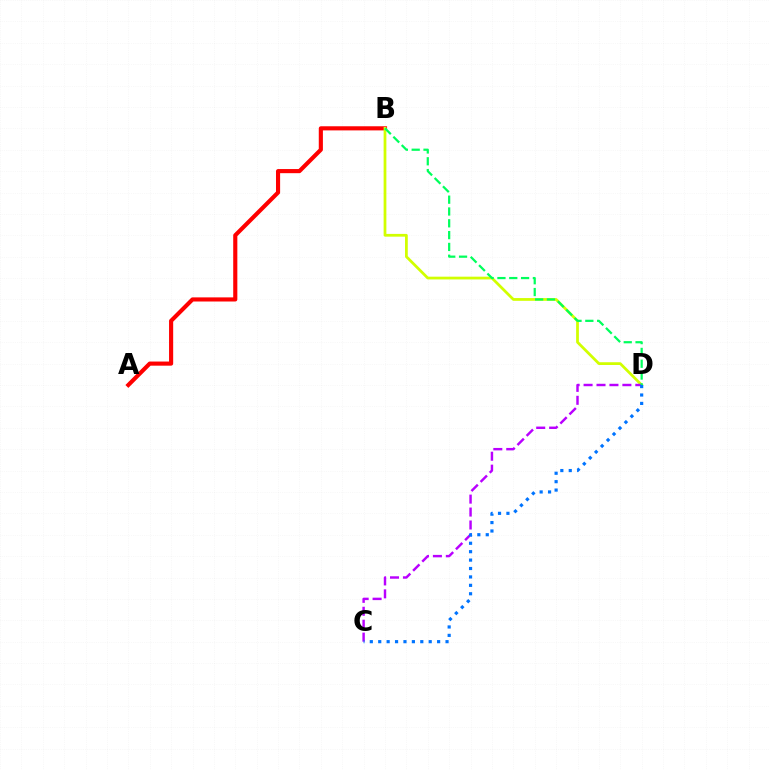{('A', 'B'): [{'color': '#ff0000', 'line_style': 'solid', 'thickness': 2.97}], ('B', 'D'): [{'color': '#d1ff00', 'line_style': 'solid', 'thickness': 1.99}, {'color': '#00ff5c', 'line_style': 'dashed', 'thickness': 1.6}], ('C', 'D'): [{'color': '#b900ff', 'line_style': 'dashed', 'thickness': 1.76}, {'color': '#0074ff', 'line_style': 'dotted', 'thickness': 2.29}]}